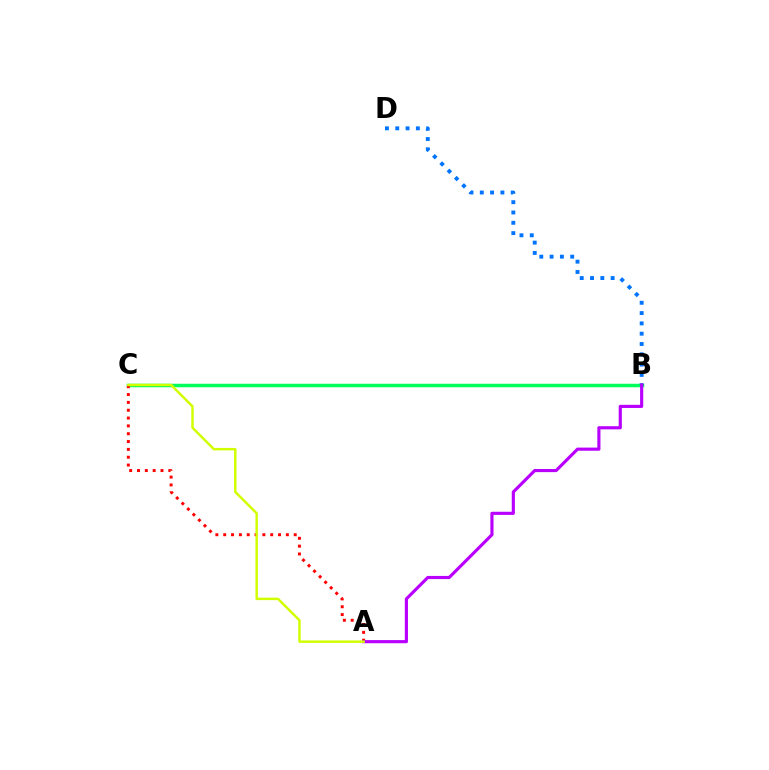{('B', 'C'): [{'color': '#00ff5c', 'line_style': 'solid', 'thickness': 2.51}], ('B', 'D'): [{'color': '#0074ff', 'line_style': 'dotted', 'thickness': 2.8}], ('A', 'C'): [{'color': '#ff0000', 'line_style': 'dotted', 'thickness': 2.13}, {'color': '#d1ff00', 'line_style': 'solid', 'thickness': 1.77}], ('A', 'B'): [{'color': '#b900ff', 'line_style': 'solid', 'thickness': 2.27}]}